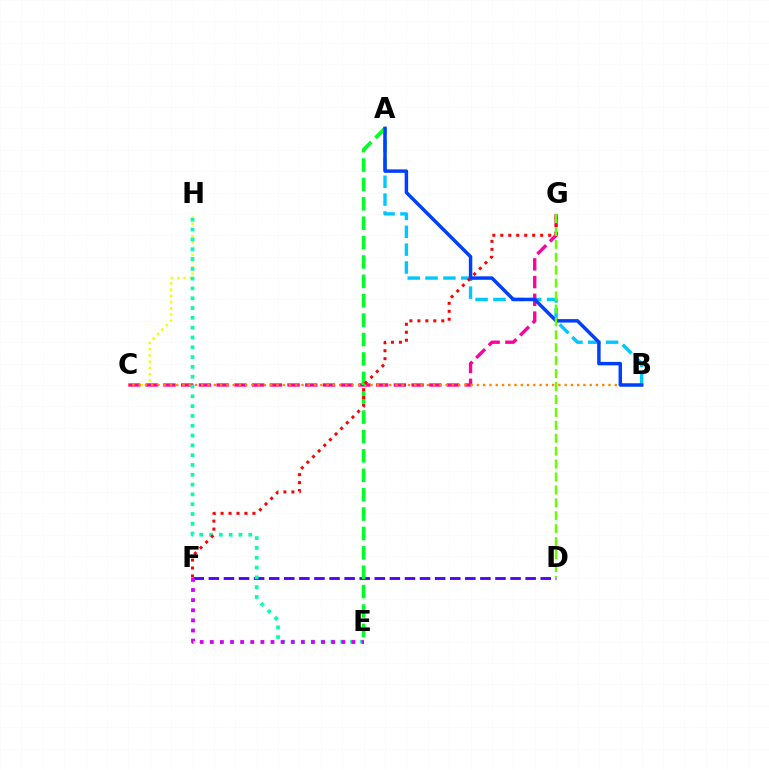{('A', 'B'): [{'color': '#00c7ff', 'line_style': 'dashed', 'thickness': 2.43}, {'color': '#003fff', 'line_style': 'solid', 'thickness': 2.5}], ('C', 'H'): [{'color': '#eeff00', 'line_style': 'dotted', 'thickness': 1.69}], ('D', 'F'): [{'color': '#4f00ff', 'line_style': 'dashed', 'thickness': 2.05}], ('C', 'G'): [{'color': '#ff00a0', 'line_style': 'dashed', 'thickness': 2.41}], ('B', 'C'): [{'color': '#ff8800', 'line_style': 'dotted', 'thickness': 1.7}], ('A', 'E'): [{'color': '#00ff27', 'line_style': 'dashed', 'thickness': 2.63}], ('E', 'H'): [{'color': '#00ffaf', 'line_style': 'dotted', 'thickness': 2.66}], ('E', 'F'): [{'color': '#d600ff', 'line_style': 'dotted', 'thickness': 2.75}], ('F', 'G'): [{'color': '#ff0000', 'line_style': 'dotted', 'thickness': 2.16}], ('D', 'G'): [{'color': '#66ff00', 'line_style': 'dashed', 'thickness': 1.76}]}